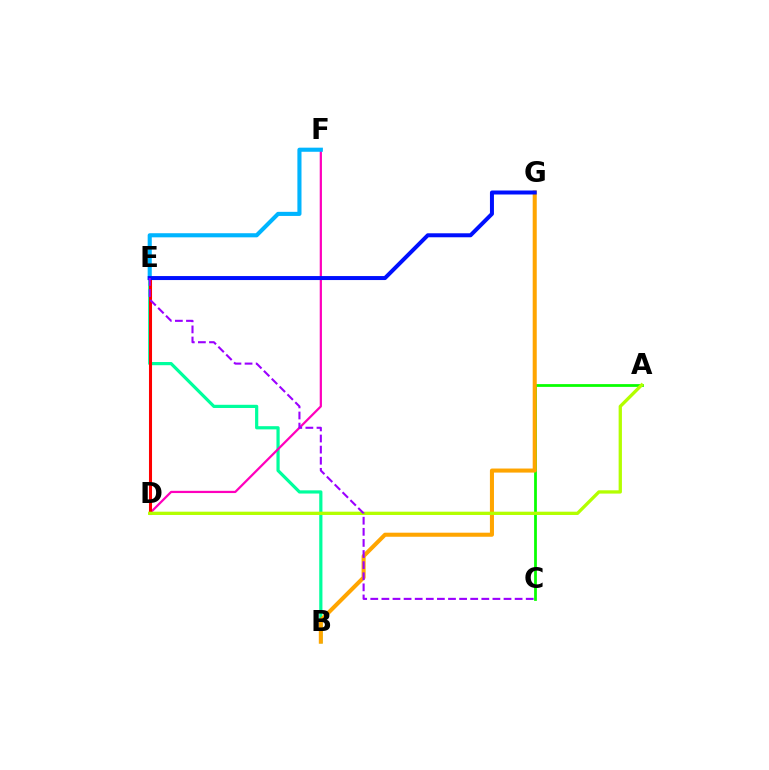{('B', 'E'): [{'color': '#00ff9d', 'line_style': 'solid', 'thickness': 2.3}], ('A', 'C'): [{'color': '#08ff00', 'line_style': 'solid', 'thickness': 1.98}], ('B', 'G'): [{'color': '#ffa500', 'line_style': 'solid', 'thickness': 2.92}], ('D', 'F'): [{'color': '#ff00bd', 'line_style': 'solid', 'thickness': 1.61}], ('E', 'F'): [{'color': '#00b5ff', 'line_style': 'solid', 'thickness': 2.96}], ('D', 'E'): [{'color': '#ff0000', 'line_style': 'solid', 'thickness': 2.2}], ('A', 'D'): [{'color': '#b3ff00', 'line_style': 'solid', 'thickness': 2.37}], ('E', 'G'): [{'color': '#0010ff', 'line_style': 'solid', 'thickness': 2.87}], ('C', 'E'): [{'color': '#9b00ff', 'line_style': 'dashed', 'thickness': 1.51}]}